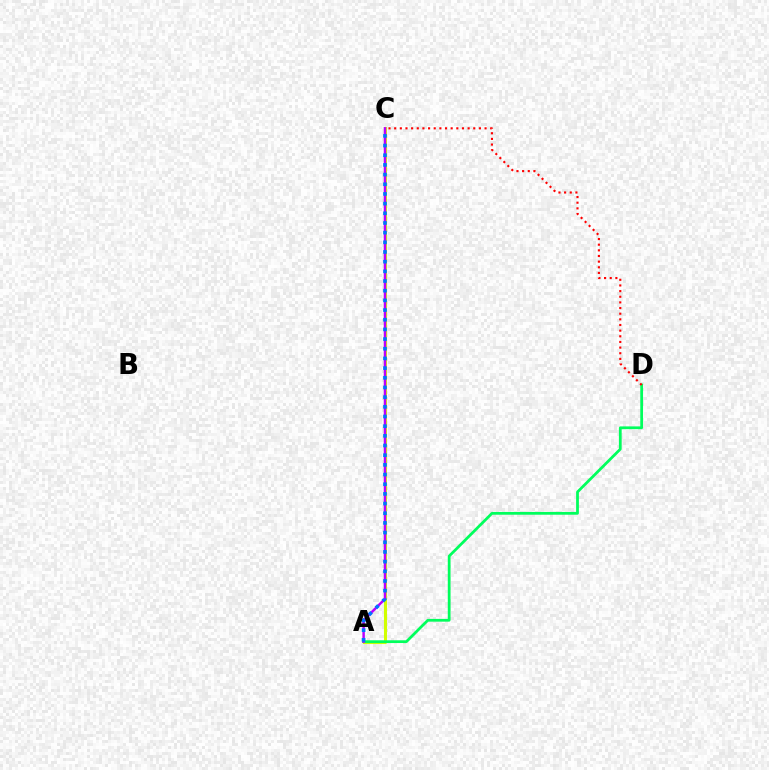{('A', 'C'): [{'color': '#d1ff00', 'line_style': 'solid', 'thickness': 2.2}, {'color': '#b900ff', 'line_style': 'solid', 'thickness': 1.79}, {'color': '#0074ff', 'line_style': 'dotted', 'thickness': 2.63}], ('A', 'D'): [{'color': '#00ff5c', 'line_style': 'solid', 'thickness': 1.99}], ('C', 'D'): [{'color': '#ff0000', 'line_style': 'dotted', 'thickness': 1.54}]}